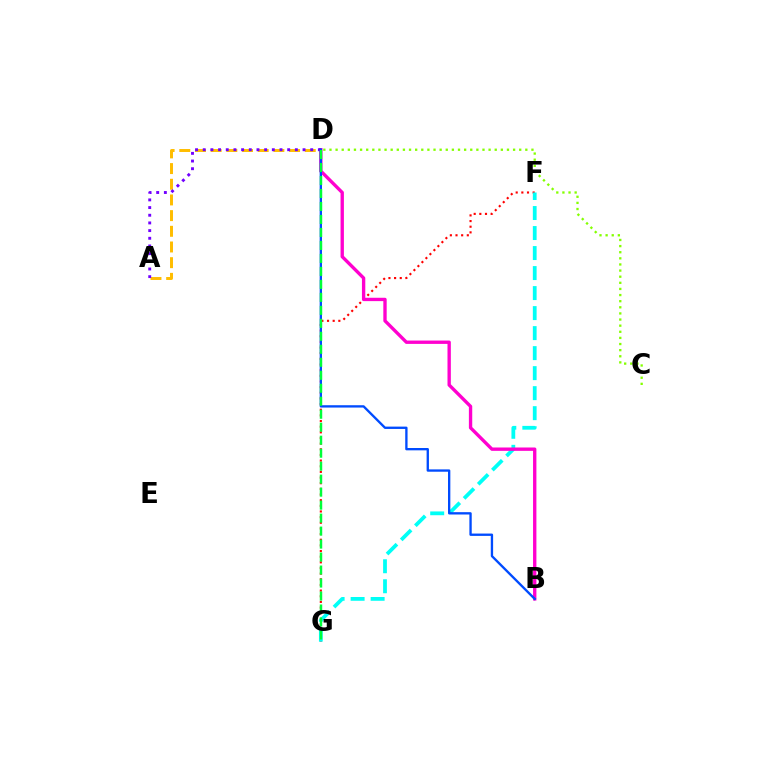{('A', 'D'): [{'color': '#ffbd00', 'line_style': 'dashed', 'thickness': 2.13}, {'color': '#7200ff', 'line_style': 'dotted', 'thickness': 2.09}], ('F', 'G'): [{'color': '#ff0000', 'line_style': 'dotted', 'thickness': 1.54}, {'color': '#00fff6', 'line_style': 'dashed', 'thickness': 2.72}], ('C', 'D'): [{'color': '#84ff00', 'line_style': 'dotted', 'thickness': 1.66}], ('B', 'D'): [{'color': '#ff00cf', 'line_style': 'solid', 'thickness': 2.41}, {'color': '#004bff', 'line_style': 'solid', 'thickness': 1.68}], ('D', 'G'): [{'color': '#00ff39', 'line_style': 'dashed', 'thickness': 1.76}]}